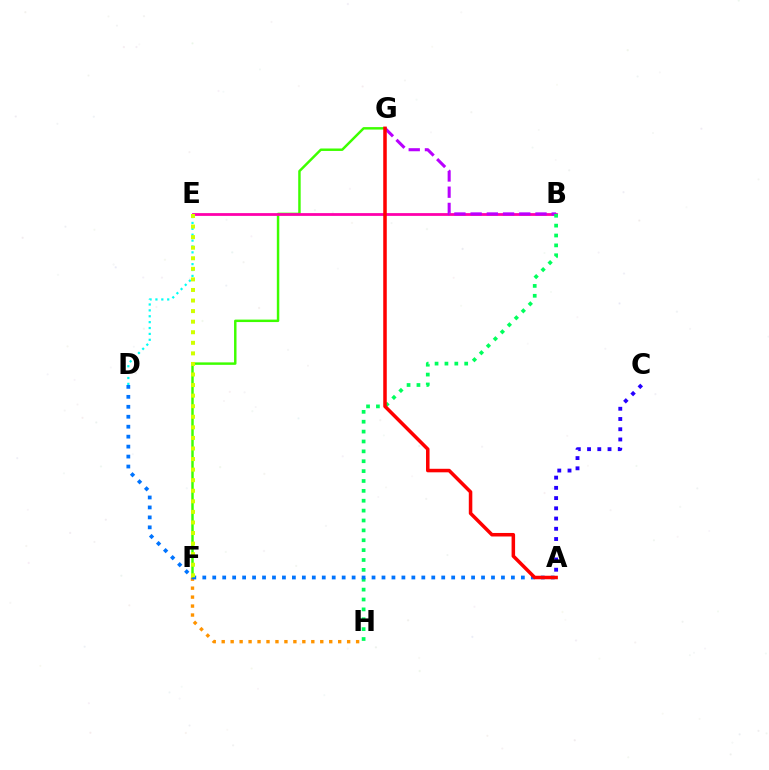{('F', 'G'): [{'color': '#3dff00', 'line_style': 'solid', 'thickness': 1.77}], ('B', 'E'): [{'color': '#ff00ac', 'line_style': 'solid', 'thickness': 2.0}], ('A', 'C'): [{'color': '#2500ff', 'line_style': 'dotted', 'thickness': 2.78}], ('F', 'H'): [{'color': '#ff9400', 'line_style': 'dotted', 'thickness': 2.43}], ('B', 'G'): [{'color': '#b900ff', 'line_style': 'dashed', 'thickness': 2.2}], ('B', 'H'): [{'color': '#00ff5c', 'line_style': 'dotted', 'thickness': 2.68}], ('A', 'D'): [{'color': '#0074ff', 'line_style': 'dotted', 'thickness': 2.7}], ('D', 'E'): [{'color': '#00fff6', 'line_style': 'dotted', 'thickness': 1.6}], ('E', 'F'): [{'color': '#d1ff00', 'line_style': 'dotted', 'thickness': 2.87}], ('A', 'G'): [{'color': '#ff0000', 'line_style': 'solid', 'thickness': 2.54}]}